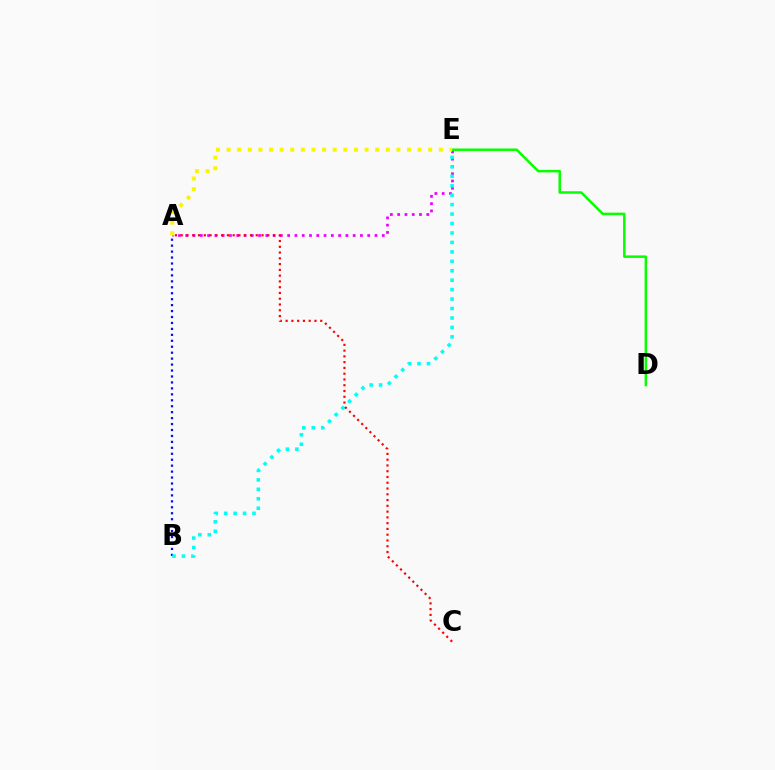{('A', 'B'): [{'color': '#0010ff', 'line_style': 'dotted', 'thickness': 1.62}], ('A', 'E'): [{'color': '#ee00ff', 'line_style': 'dotted', 'thickness': 1.98}, {'color': '#fcf500', 'line_style': 'dotted', 'thickness': 2.88}], ('D', 'E'): [{'color': '#08ff00', 'line_style': 'solid', 'thickness': 1.8}], ('B', 'E'): [{'color': '#00fff6', 'line_style': 'dotted', 'thickness': 2.57}], ('A', 'C'): [{'color': '#ff0000', 'line_style': 'dotted', 'thickness': 1.57}]}